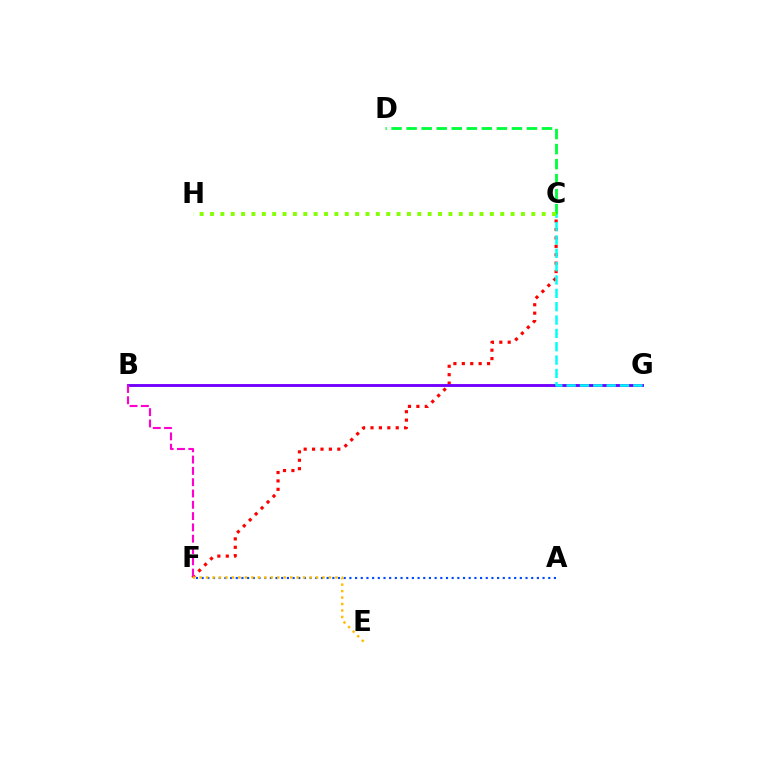{('C', 'F'): [{'color': '#ff0000', 'line_style': 'dotted', 'thickness': 2.28}], ('B', 'G'): [{'color': '#7200ff', 'line_style': 'solid', 'thickness': 2.08}], ('C', 'D'): [{'color': '#00ff39', 'line_style': 'dashed', 'thickness': 2.04}], ('C', 'G'): [{'color': '#00fff6', 'line_style': 'dashed', 'thickness': 1.81}], ('B', 'F'): [{'color': '#ff00cf', 'line_style': 'dashed', 'thickness': 1.54}], ('A', 'F'): [{'color': '#004bff', 'line_style': 'dotted', 'thickness': 1.54}], ('E', 'F'): [{'color': '#ffbd00', 'line_style': 'dotted', 'thickness': 1.76}], ('C', 'H'): [{'color': '#84ff00', 'line_style': 'dotted', 'thickness': 2.82}]}